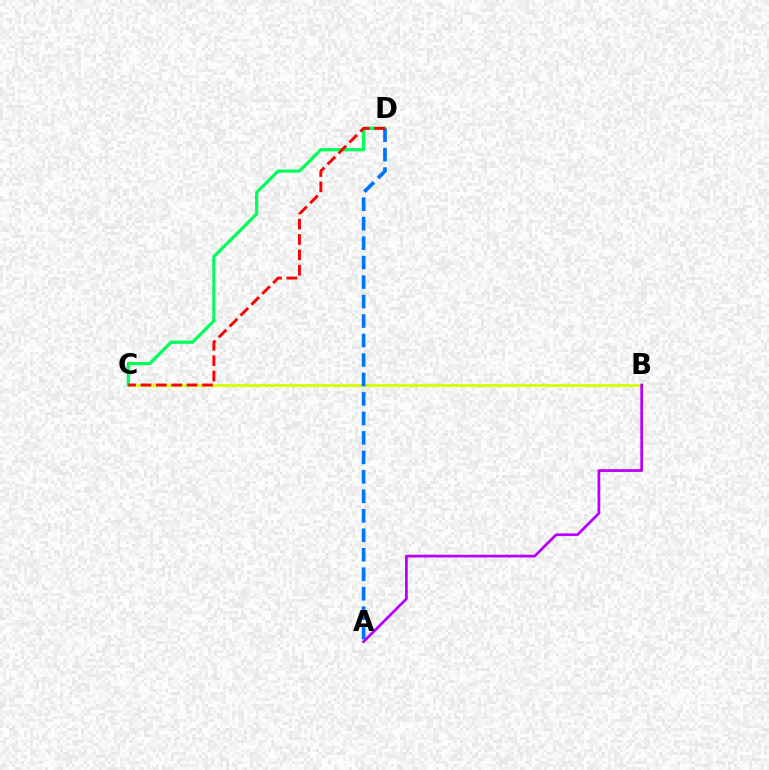{('B', 'C'): [{'color': '#d1ff00', 'line_style': 'solid', 'thickness': 1.96}], ('C', 'D'): [{'color': '#00ff5c', 'line_style': 'solid', 'thickness': 2.33}, {'color': '#ff0000', 'line_style': 'dashed', 'thickness': 2.09}], ('A', 'D'): [{'color': '#0074ff', 'line_style': 'dashed', 'thickness': 2.65}], ('A', 'B'): [{'color': '#b900ff', 'line_style': 'solid', 'thickness': 1.97}]}